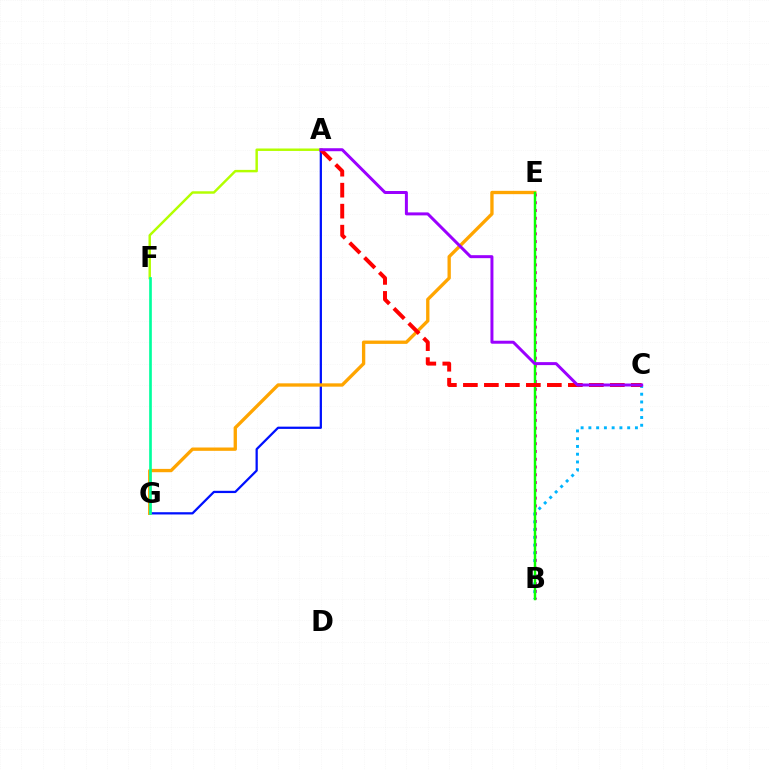{('A', 'G'): [{'color': '#0010ff', 'line_style': 'solid', 'thickness': 1.62}], ('B', 'E'): [{'color': '#ff00bd', 'line_style': 'dotted', 'thickness': 2.11}, {'color': '#08ff00', 'line_style': 'solid', 'thickness': 1.77}], ('A', 'F'): [{'color': '#b3ff00', 'line_style': 'solid', 'thickness': 1.77}], ('E', 'G'): [{'color': '#ffa500', 'line_style': 'solid', 'thickness': 2.4}], ('B', 'C'): [{'color': '#00b5ff', 'line_style': 'dotted', 'thickness': 2.11}], ('F', 'G'): [{'color': '#00ff9d', 'line_style': 'solid', 'thickness': 1.92}], ('A', 'C'): [{'color': '#ff0000', 'line_style': 'dashed', 'thickness': 2.85}, {'color': '#9b00ff', 'line_style': 'solid', 'thickness': 2.15}]}